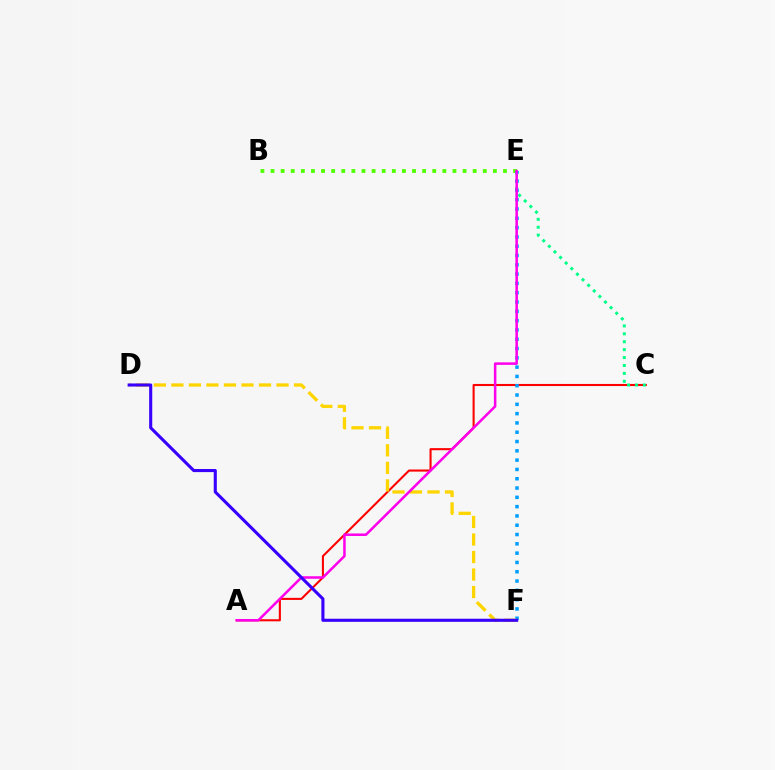{('A', 'C'): [{'color': '#ff0000', 'line_style': 'solid', 'thickness': 1.5}], ('C', 'E'): [{'color': '#00ff86', 'line_style': 'dotted', 'thickness': 2.15}], ('B', 'E'): [{'color': '#4fff00', 'line_style': 'dotted', 'thickness': 2.75}], ('E', 'F'): [{'color': '#009eff', 'line_style': 'dotted', 'thickness': 2.53}], ('D', 'F'): [{'color': '#ffd500', 'line_style': 'dashed', 'thickness': 2.38}, {'color': '#3700ff', 'line_style': 'solid', 'thickness': 2.22}], ('A', 'E'): [{'color': '#ff00ed', 'line_style': 'solid', 'thickness': 1.82}]}